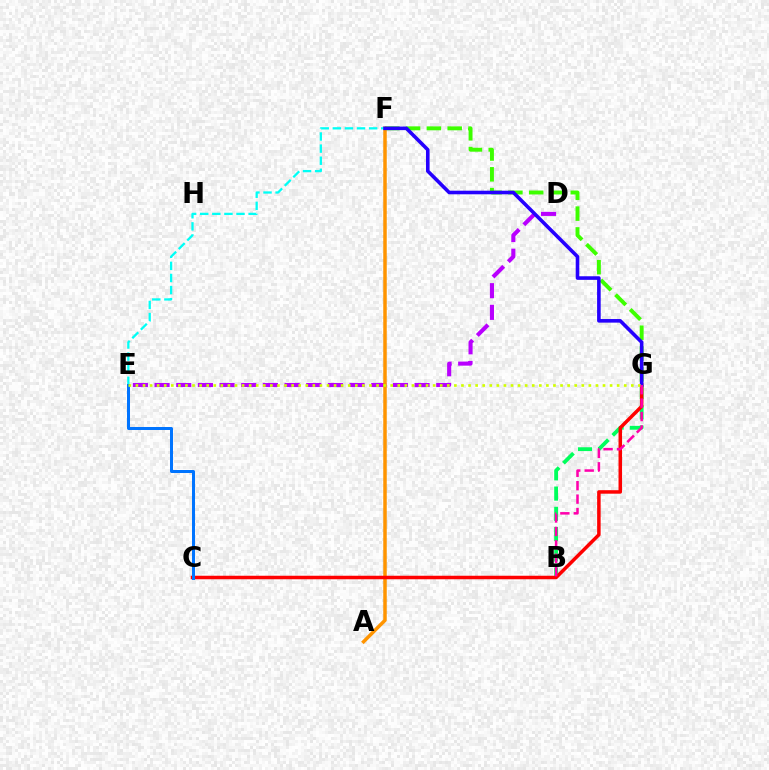{('D', 'E'): [{'color': '#b900ff', 'line_style': 'dashed', 'thickness': 2.94}], ('B', 'G'): [{'color': '#00ff5c', 'line_style': 'dashed', 'thickness': 2.75}, {'color': '#ff00ac', 'line_style': 'dashed', 'thickness': 1.82}], ('F', 'G'): [{'color': '#3dff00', 'line_style': 'dashed', 'thickness': 2.83}, {'color': '#2500ff', 'line_style': 'solid', 'thickness': 2.59}], ('A', 'F'): [{'color': '#ff9400', 'line_style': 'solid', 'thickness': 2.51}], ('C', 'G'): [{'color': '#ff0000', 'line_style': 'solid', 'thickness': 2.52}], ('E', 'F'): [{'color': '#00fff6', 'line_style': 'dashed', 'thickness': 1.64}], ('C', 'E'): [{'color': '#0074ff', 'line_style': 'solid', 'thickness': 2.16}], ('E', 'G'): [{'color': '#d1ff00', 'line_style': 'dotted', 'thickness': 1.92}]}